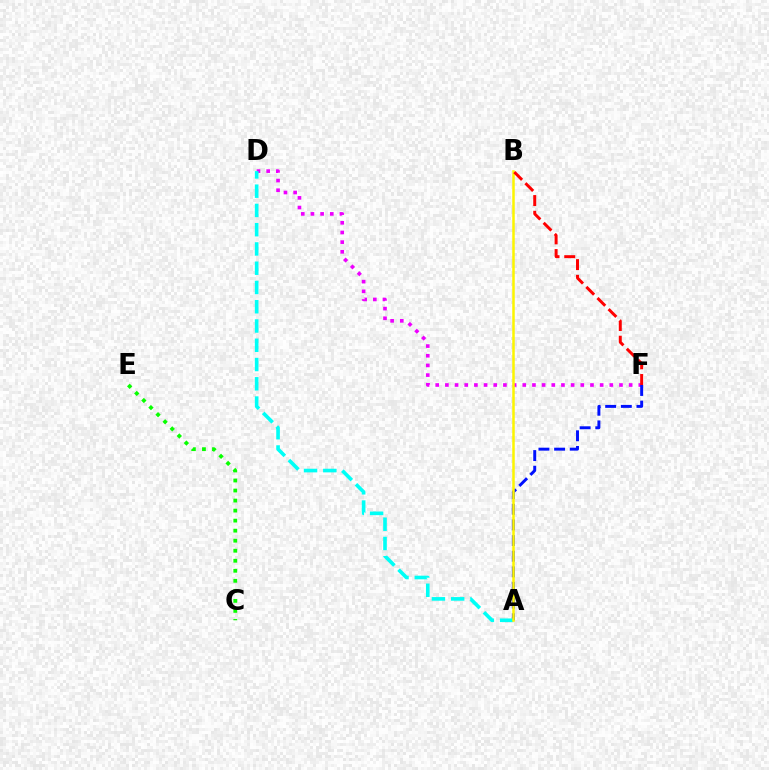{('D', 'F'): [{'color': '#ee00ff', 'line_style': 'dotted', 'thickness': 2.63}], ('A', 'F'): [{'color': '#0010ff', 'line_style': 'dashed', 'thickness': 2.12}], ('A', 'D'): [{'color': '#00fff6', 'line_style': 'dashed', 'thickness': 2.62}], ('A', 'B'): [{'color': '#fcf500', 'line_style': 'solid', 'thickness': 1.81}], ('C', 'E'): [{'color': '#08ff00', 'line_style': 'dotted', 'thickness': 2.73}], ('B', 'F'): [{'color': '#ff0000', 'line_style': 'dashed', 'thickness': 2.14}]}